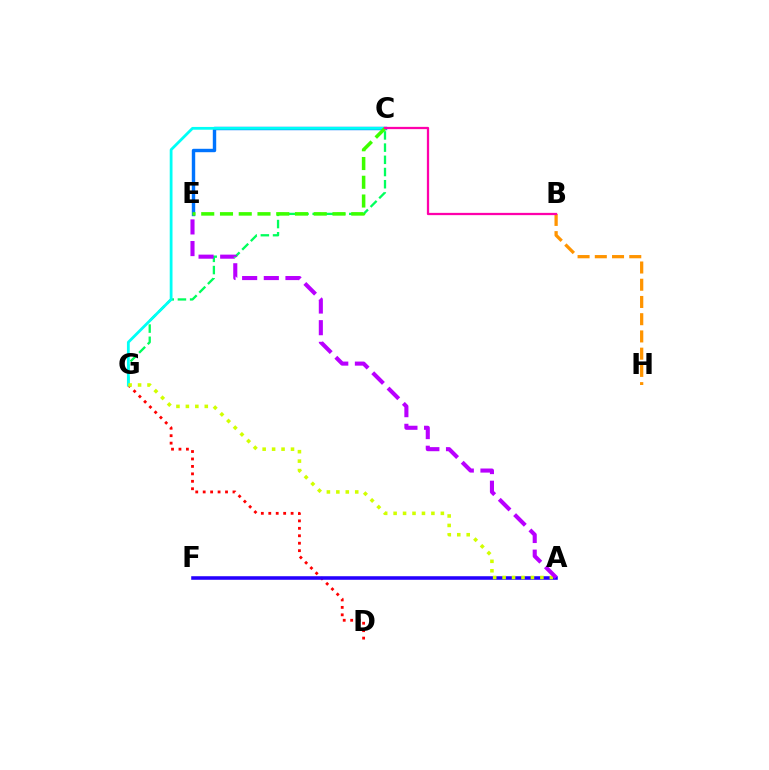{('D', 'G'): [{'color': '#ff0000', 'line_style': 'dotted', 'thickness': 2.02}], ('A', 'F'): [{'color': '#2500ff', 'line_style': 'solid', 'thickness': 2.56}], ('C', 'G'): [{'color': '#00ff5c', 'line_style': 'dashed', 'thickness': 1.66}, {'color': '#00fff6', 'line_style': 'solid', 'thickness': 2.01}], ('C', 'E'): [{'color': '#0074ff', 'line_style': 'solid', 'thickness': 2.46}, {'color': '#3dff00', 'line_style': 'dashed', 'thickness': 2.55}], ('B', 'H'): [{'color': '#ff9400', 'line_style': 'dashed', 'thickness': 2.34}], ('A', 'G'): [{'color': '#d1ff00', 'line_style': 'dotted', 'thickness': 2.57}], ('B', 'C'): [{'color': '#ff00ac', 'line_style': 'solid', 'thickness': 1.63}], ('A', 'E'): [{'color': '#b900ff', 'line_style': 'dashed', 'thickness': 2.94}]}